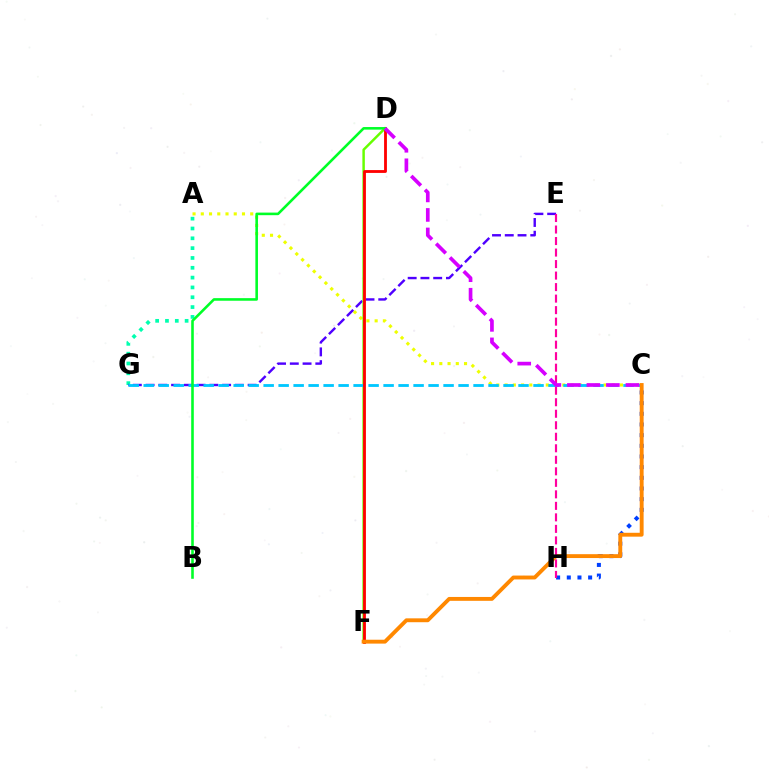{('A', 'C'): [{'color': '#eeff00', 'line_style': 'dotted', 'thickness': 2.24}], ('A', 'G'): [{'color': '#00ffaf', 'line_style': 'dotted', 'thickness': 2.67}], ('E', 'G'): [{'color': '#4f00ff', 'line_style': 'dashed', 'thickness': 1.73}], ('C', 'H'): [{'color': '#003fff', 'line_style': 'dotted', 'thickness': 2.9}], ('D', 'F'): [{'color': '#66ff00', 'line_style': 'solid', 'thickness': 1.77}, {'color': '#ff0000', 'line_style': 'solid', 'thickness': 2.03}], ('C', 'G'): [{'color': '#00c7ff', 'line_style': 'dashed', 'thickness': 2.04}], ('B', 'D'): [{'color': '#00ff27', 'line_style': 'solid', 'thickness': 1.87}], ('C', 'F'): [{'color': '#ff8800', 'line_style': 'solid', 'thickness': 2.79}], ('E', 'H'): [{'color': '#ff00a0', 'line_style': 'dashed', 'thickness': 1.56}], ('C', 'D'): [{'color': '#d600ff', 'line_style': 'dashed', 'thickness': 2.65}]}